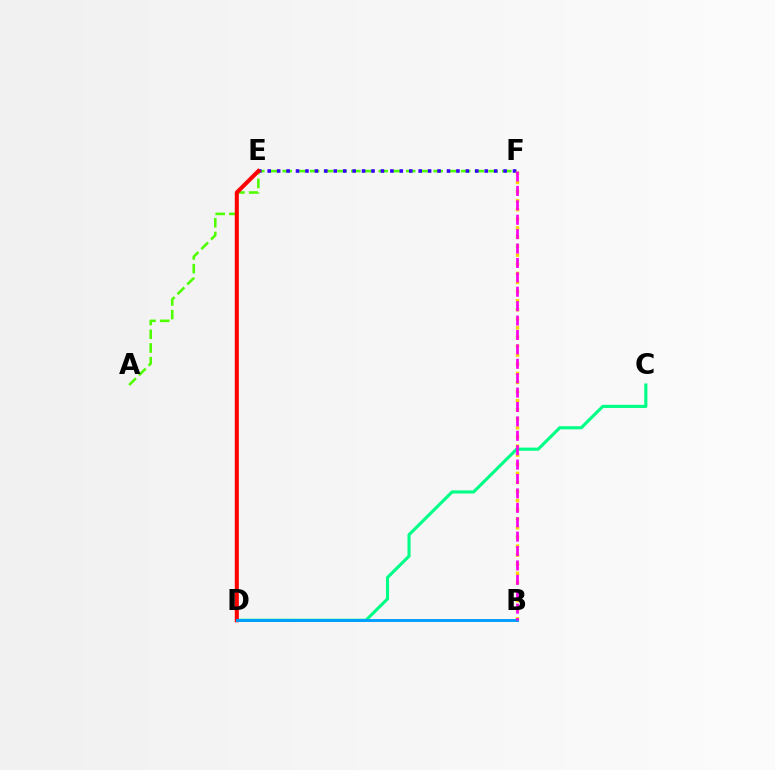{('A', 'F'): [{'color': '#4fff00', 'line_style': 'dashed', 'thickness': 1.86}], ('C', 'D'): [{'color': '#00ff86', 'line_style': 'solid', 'thickness': 2.25}], ('E', 'F'): [{'color': '#3700ff', 'line_style': 'dotted', 'thickness': 2.56}], ('D', 'E'): [{'color': '#ff0000', 'line_style': 'solid', 'thickness': 2.91}], ('B', 'F'): [{'color': '#ffd500', 'line_style': 'dotted', 'thickness': 2.47}, {'color': '#ff00ed', 'line_style': 'dashed', 'thickness': 1.96}], ('B', 'D'): [{'color': '#009eff', 'line_style': 'solid', 'thickness': 2.1}]}